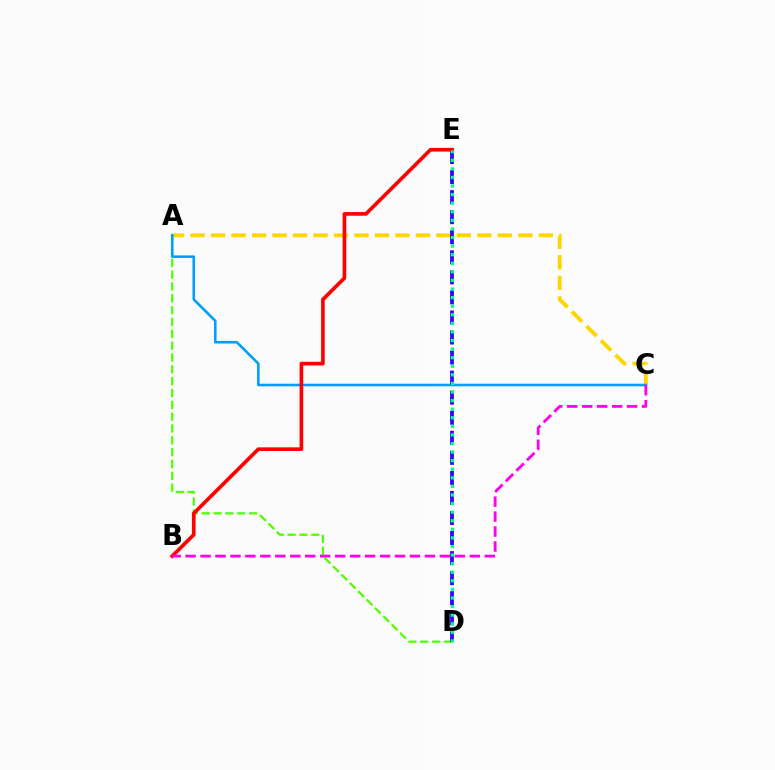{('A', 'C'): [{'color': '#ffd500', 'line_style': 'dashed', 'thickness': 2.78}, {'color': '#009eff', 'line_style': 'solid', 'thickness': 1.87}], ('A', 'D'): [{'color': '#4fff00', 'line_style': 'dashed', 'thickness': 1.61}], ('D', 'E'): [{'color': '#3700ff', 'line_style': 'dashed', 'thickness': 2.72}, {'color': '#00ff86', 'line_style': 'dotted', 'thickness': 2.33}], ('B', 'E'): [{'color': '#ff0000', 'line_style': 'solid', 'thickness': 2.64}], ('B', 'C'): [{'color': '#ff00ed', 'line_style': 'dashed', 'thickness': 2.03}]}